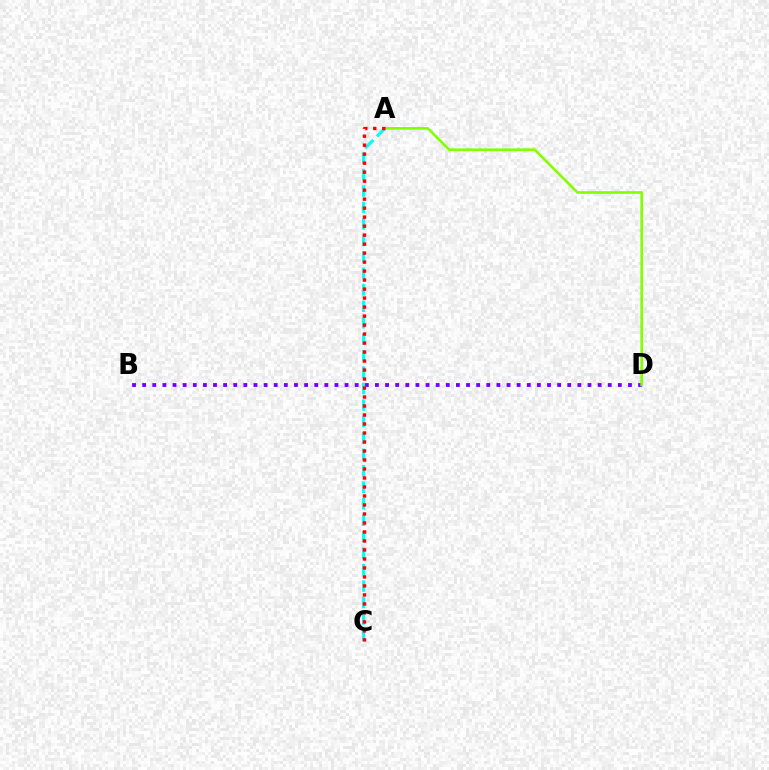{('B', 'D'): [{'color': '#7200ff', 'line_style': 'dotted', 'thickness': 2.75}], ('A', 'C'): [{'color': '#00fff6', 'line_style': 'dashed', 'thickness': 2.24}, {'color': '#ff0000', 'line_style': 'dotted', 'thickness': 2.44}], ('A', 'D'): [{'color': '#84ff00', 'line_style': 'solid', 'thickness': 1.91}]}